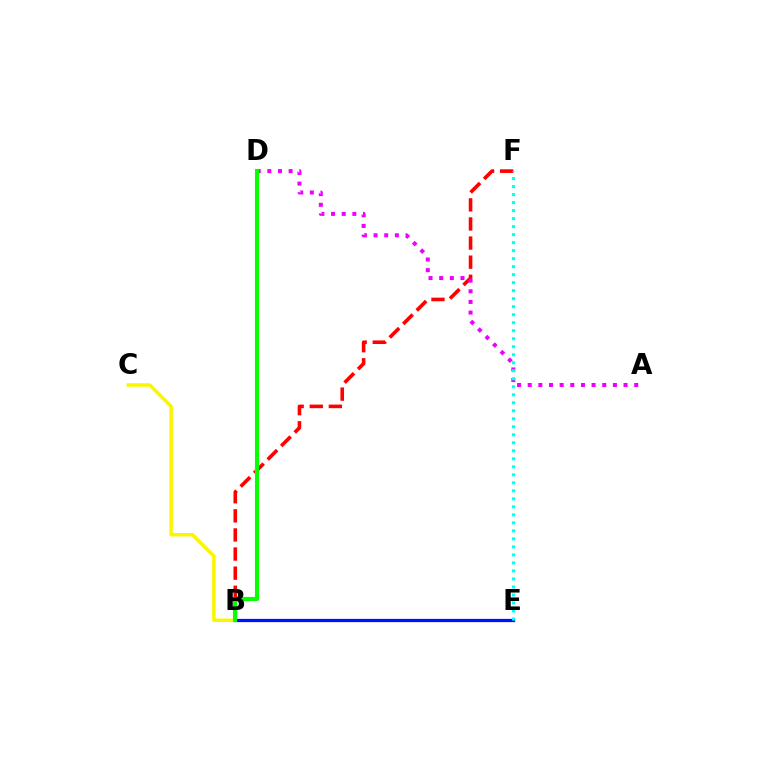{('B', 'F'): [{'color': '#ff0000', 'line_style': 'dashed', 'thickness': 2.6}], ('A', 'D'): [{'color': '#ee00ff', 'line_style': 'dotted', 'thickness': 2.89}], ('B', 'E'): [{'color': '#0010ff', 'line_style': 'solid', 'thickness': 2.34}], ('B', 'C'): [{'color': '#fcf500', 'line_style': 'solid', 'thickness': 2.52}], ('E', 'F'): [{'color': '#00fff6', 'line_style': 'dotted', 'thickness': 2.18}], ('B', 'D'): [{'color': '#08ff00', 'line_style': 'solid', 'thickness': 2.97}]}